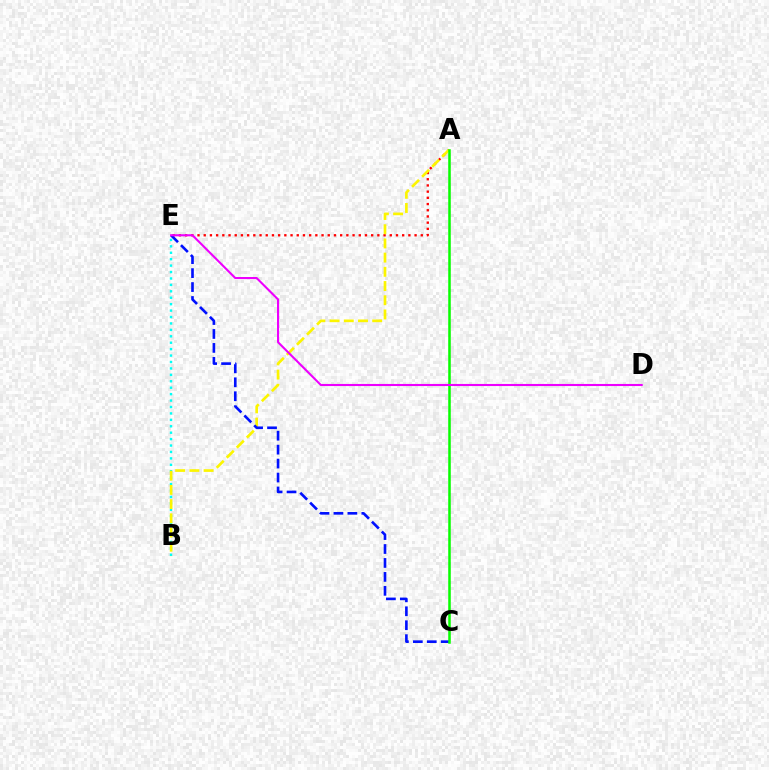{('A', 'E'): [{'color': '#ff0000', 'line_style': 'dotted', 'thickness': 1.69}], ('B', 'E'): [{'color': '#00fff6', 'line_style': 'dotted', 'thickness': 1.75}], ('A', 'B'): [{'color': '#fcf500', 'line_style': 'dashed', 'thickness': 1.93}], ('C', 'E'): [{'color': '#0010ff', 'line_style': 'dashed', 'thickness': 1.89}], ('A', 'C'): [{'color': '#08ff00', 'line_style': 'solid', 'thickness': 1.83}], ('D', 'E'): [{'color': '#ee00ff', 'line_style': 'solid', 'thickness': 1.51}]}